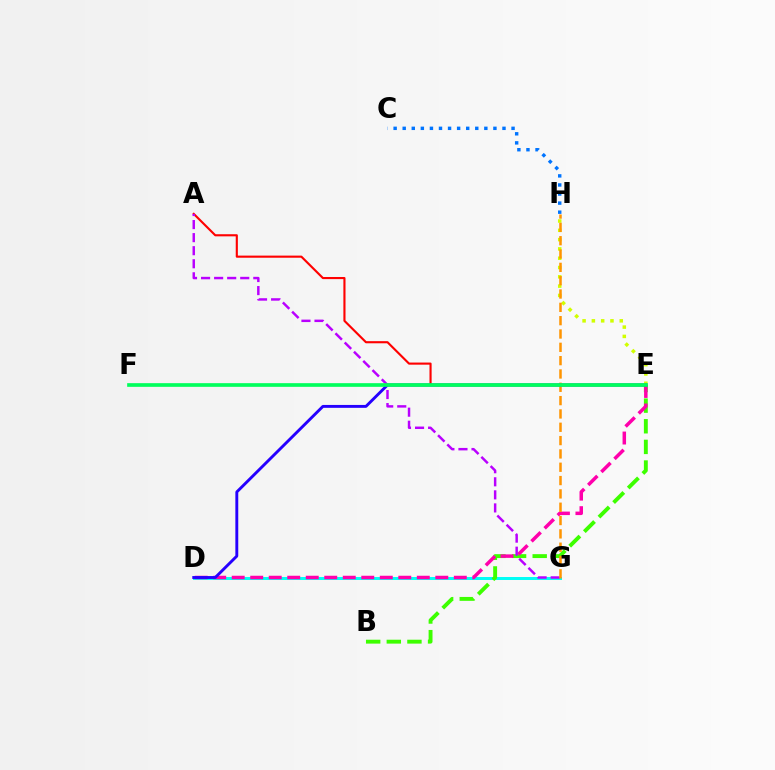{('E', 'H'): [{'color': '#d1ff00', 'line_style': 'dotted', 'thickness': 2.53}], ('D', 'G'): [{'color': '#00fff6', 'line_style': 'solid', 'thickness': 2.14}], ('B', 'E'): [{'color': '#3dff00', 'line_style': 'dashed', 'thickness': 2.8}], ('D', 'E'): [{'color': '#ff00ac', 'line_style': 'dashed', 'thickness': 2.51}, {'color': '#2500ff', 'line_style': 'solid', 'thickness': 2.09}], ('A', 'E'): [{'color': '#ff0000', 'line_style': 'solid', 'thickness': 1.53}], ('C', 'H'): [{'color': '#0074ff', 'line_style': 'dotted', 'thickness': 2.46}], ('A', 'G'): [{'color': '#b900ff', 'line_style': 'dashed', 'thickness': 1.77}], ('G', 'H'): [{'color': '#ff9400', 'line_style': 'dashed', 'thickness': 1.81}], ('E', 'F'): [{'color': '#00ff5c', 'line_style': 'solid', 'thickness': 2.64}]}